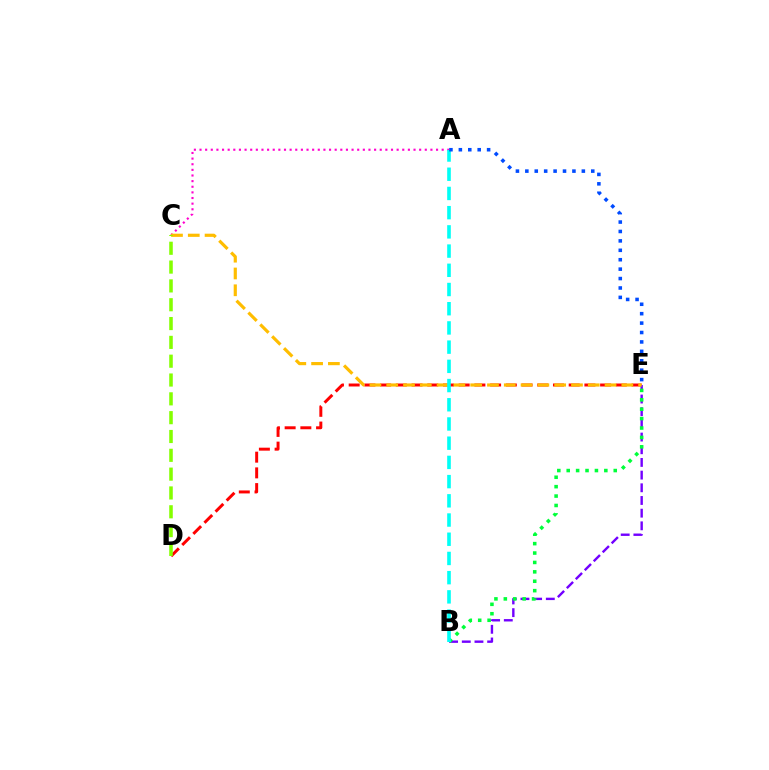{('A', 'C'): [{'color': '#ff00cf', 'line_style': 'dotted', 'thickness': 1.53}], ('D', 'E'): [{'color': '#ff0000', 'line_style': 'dashed', 'thickness': 2.13}], ('B', 'E'): [{'color': '#7200ff', 'line_style': 'dashed', 'thickness': 1.72}, {'color': '#00ff39', 'line_style': 'dotted', 'thickness': 2.56}], ('C', 'E'): [{'color': '#ffbd00', 'line_style': 'dashed', 'thickness': 2.28}], ('C', 'D'): [{'color': '#84ff00', 'line_style': 'dashed', 'thickness': 2.56}], ('A', 'B'): [{'color': '#00fff6', 'line_style': 'dashed', 'thickness': 2.61}], ('A', 'E'): [{'color': '#004bff', 'line_style': 'dotted', 'thickness': 2.56}]}